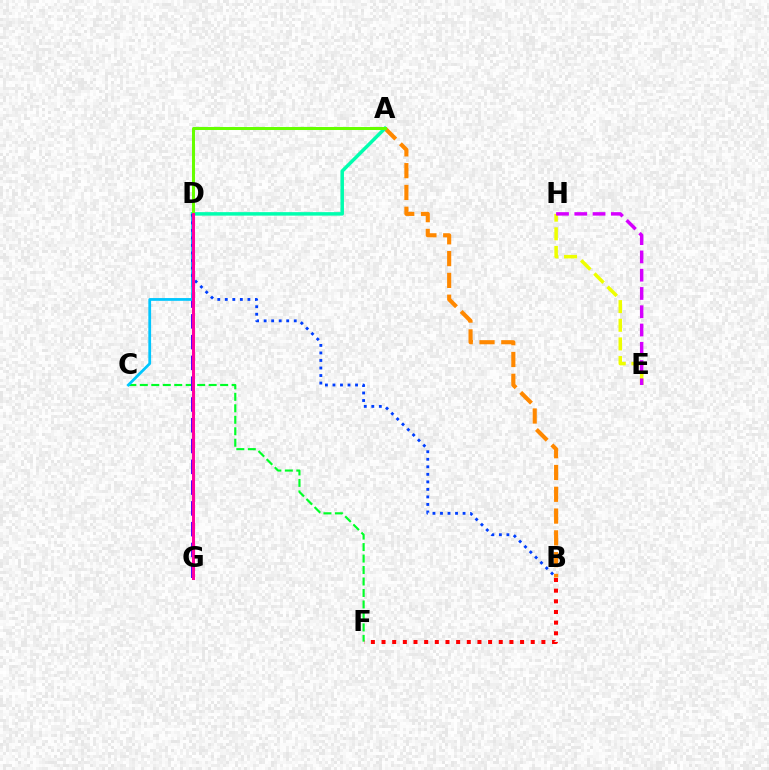{('C', 'F'): [{'color': '#00ff27', 'line_style': 'dashed', 'thickness': 1.56}], ('D', 'G'): [{'color': '#4f00ff', 'line_style': 'dashed', 'thickness': 2.82}, {'color': '#ff00a0', 'line_style': 'solid', 'thickness': 2.19}], ('C', 'D'): [{'color': '#00c7ff', 'line_style': 'solid', 'thickness': 1.99}], ('A', 'B'): [{'color': '#ff8800', 'line_style': 'dashed', 'thickness': 2.96}], ('B', 'F'): [{'color': '#ff0000', 'line_style': 'dotted', 'thickness': 2.9}], ('A', 'D'): [{'color': '#00ffaf', 'line_style': 'solid', 'thickness': 2.51}, {'color': '#66ff00', 'line_style': 'solid', 'thickness': 2.17}], ('E', 'H'): [{'color': '#eeff00', 'line_style': 'dashed', 'thickness': 2.53}, {'color': '#d600ff', 'line_style': 'dashed', 'thickness': 2.48}], ('B', 'D'): [{'color': '#003fff', 'line_style': 'dotted', 'thickness': 2.05}]}